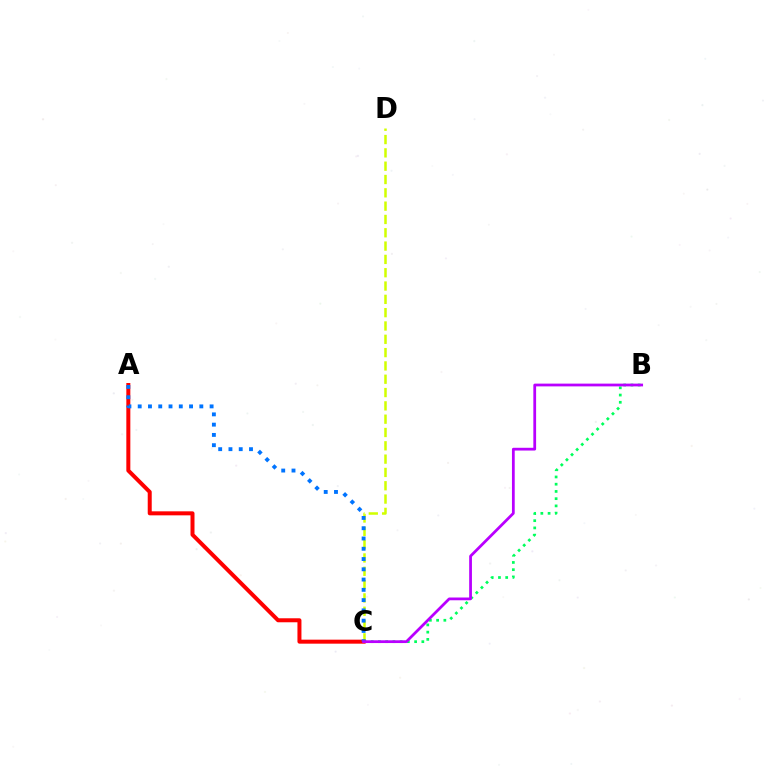{('C', 'D'): [{'color': '#d1ff00', 'line_style': 'dashed', 'thickness': 1.81}], ('B', 'C'): [{'color': '#00ff5c', 'line_style': 'dotted', 'thickness': 1.97}, {'color': '#b900ff', 'line_style': 'solid', 'thickness': 1.99}], ('A', 'C'): [{'color': '#ff0000', 'line_style': 'solid', 'thickness': 2.88}, {'color': '#0074ff', 'line_style': 'dotted', 'thickness': 2.79}]}